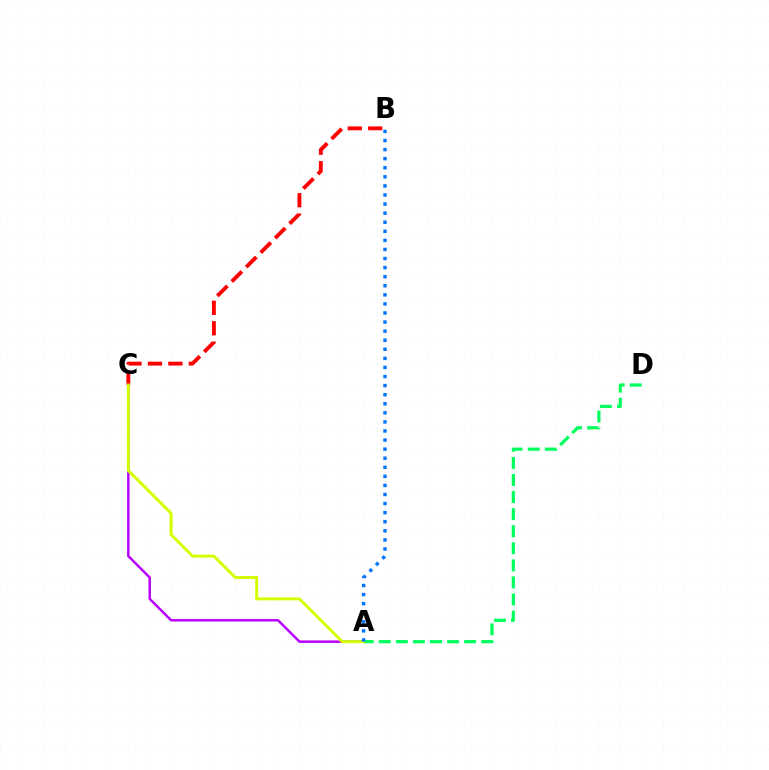{('A', 'C'): [{'color': '#b900ff', 'line_style': 'solid', 'thickness': 1.78}, {'color': '#d1ff00', 'line_style': 'solid', 'thickness': 2.13}], ('A', 'D'): [{'color': '#00ff5c', 'line_style': 'dashed', 'thickness': 2.32}], ('B', 'C'): [{'color': '#ff0000', 'line_style': 'dashed', 'thickness': 2.78}], ('A', 'B'): [{'color': '#0074ff', 'line_style': 'dotted', 'thickness': 2.47}]}